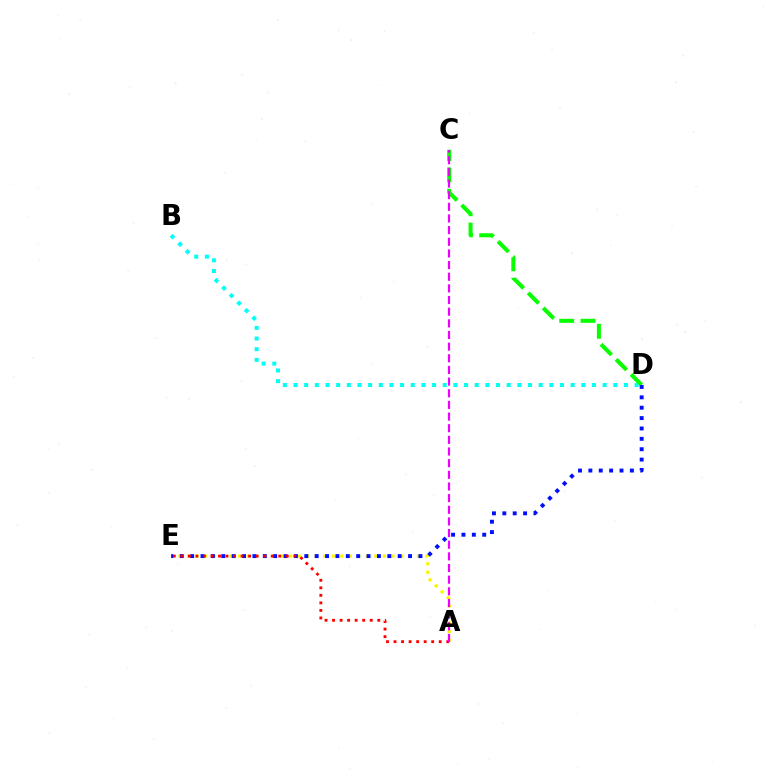{('A', 'E'): [{'color': '#fcf500', 'line_style': 'dotted', 'thickness': 2.31}, {'color': '#ff0000', 'line_style': 'dotted', 'thickness': 2.05}], ('B', 'D'): [{'color': '#00fff6', 'line_style': 'dotted', 'thickness': 2.9}], ('C', 'D'): [{'color': '#08ff00', 'line_style': 'dashed', 'thickness': 2.9}], ('D', 'E'): [{'color': '#0010ff', 'line_style': 'dotted', 'thickness': 2.82}], ('A', 'C'): [{'color': '#ee00ff', 'line_style': 'dashed', 'thickness': 1.58}]}